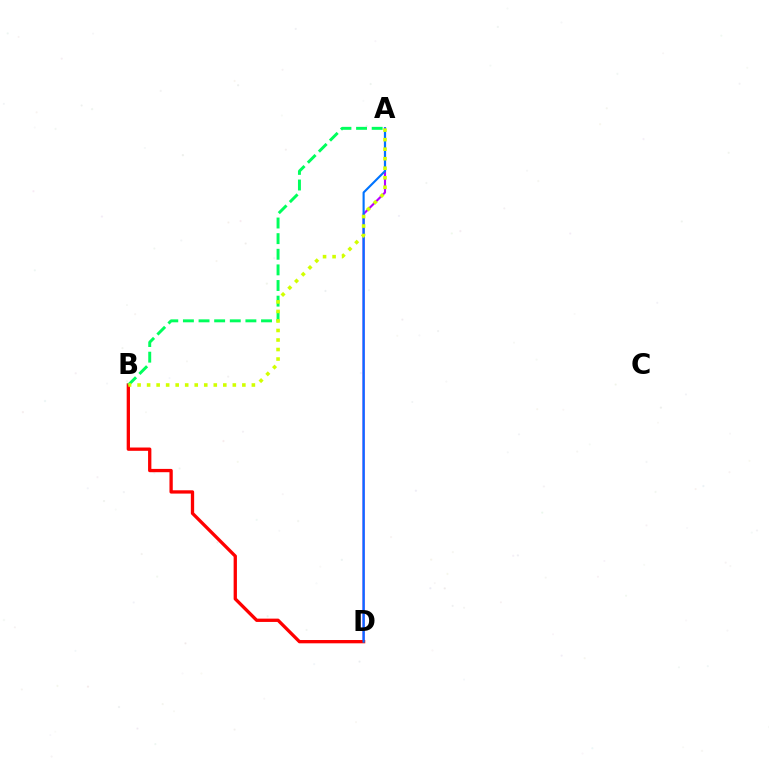{('A', 'D'): [{'color': '#b900ff', 'line_style': 'solid', 'thickness': 1.52}, {'color': '#0074ff', 'line_style': 'solid', 'thickness': 1.53}], ('B', 'D'): [{'color': '#ff0000', 'line_style': 'solid', 'thickness': 2.38}], ('A', 'B'): [{'color': '#00ff5c', 'line_style': 'dashed', 'thickness': 2.12}, {'color': '#d1ff00', 'line_style': 'dotted', 'thickness': 2.59}]}